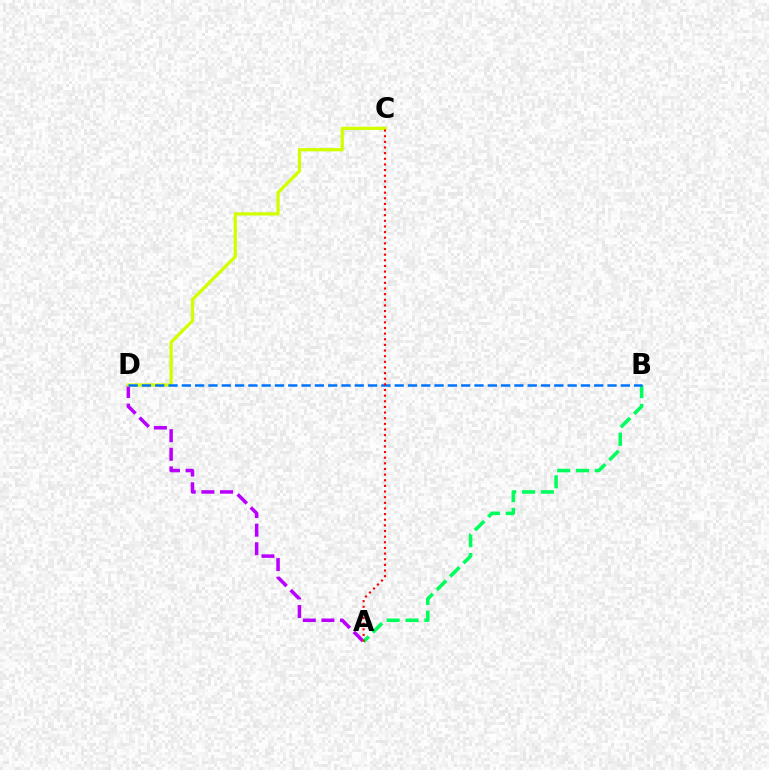{('A', 'D'): [{'color': '#b900ff', 'line_style': 'dashed', 'thickness': 2.53}], ('C', 'D'): [{'color': '#d1ff00', 'line_style': 'solid', 'thickness': 2.35}], ('A', 'B'): [{'color': '#00ff5c', 'line_style': 'dashed', 'thickness': 2.56}], ('B', 'D'): [{'color': '#0074ff', 'line_style': 'dashed', 'thickness': 1.81}], ('A', 'C'): [{'color': '#ff0000', 'line_style': 'dotted', 'thickness': 1.53}]}